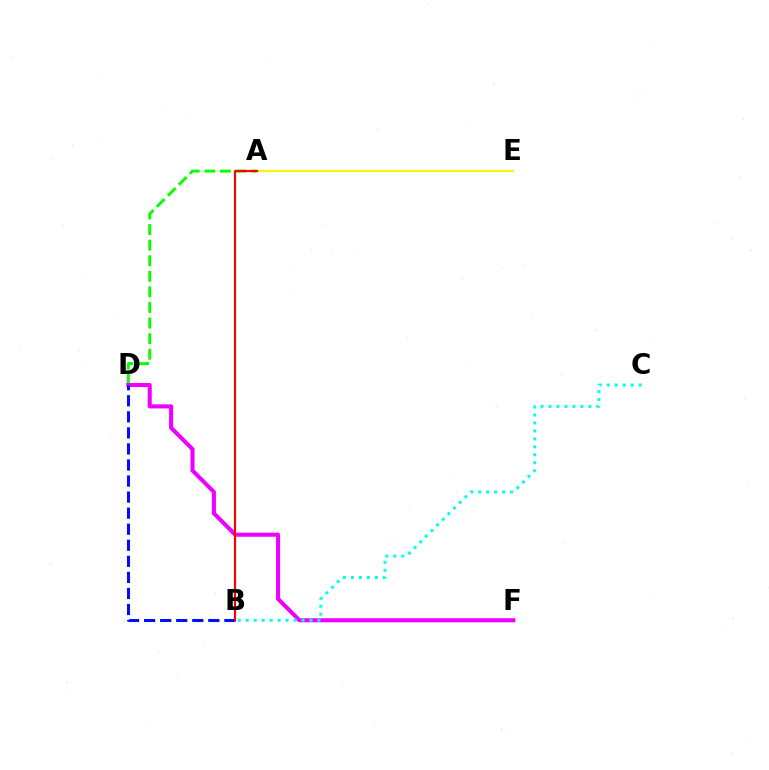{('A', 'D'): [{'color': '#08ff00', 'line_style': 'dashed', 'thickness': 2.12}], ('A', 'E'): [{'color': '#fcf500', 'line_style': 'solid', 'thickness': 1.55}], ('D', 'F'): [{'color': '#ee00ff', 'line_style': 'solid', 'thickness': 2.93}], ('B', 'C'): [{'color': '#00fff6', 'line_style': 'dotted', 'thickness': 2.16}], ('B', 'D'): [{'color': '#0010ff', 'line_style': 'dashed', 'thickness': 2.18}], ('A', 'B'): [{'color': '#ff0000', 'line_style': 'solid', 'thickness': 1.58}]}